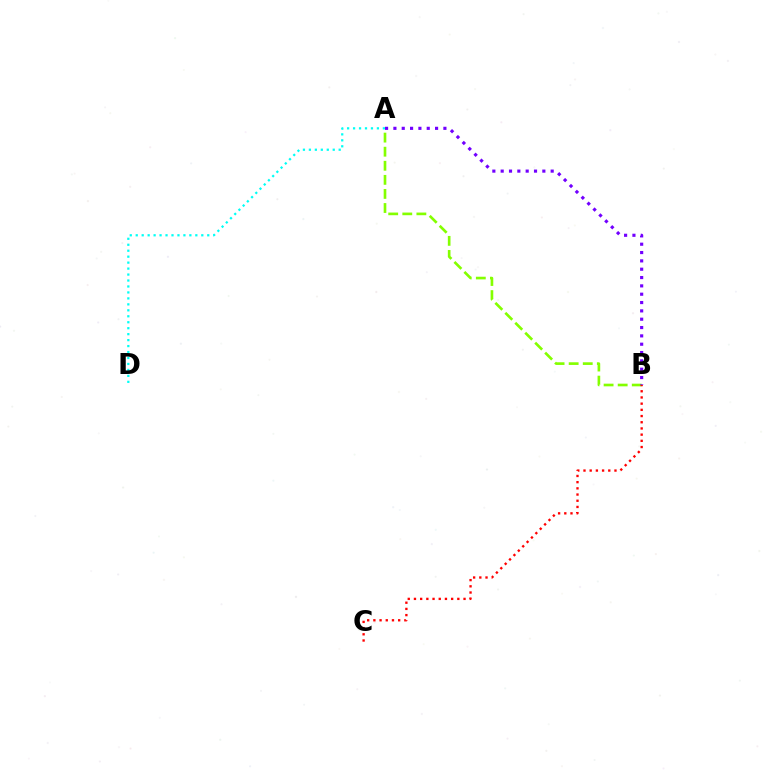{('A', 'B'): [{'color': '#84ff00', 'line_style': 'dashed', 'thickness': 1.91}, {'color': '#7200ff', 'line_style': 'dotted', 'thickness': 2.26}], ('A', 'D'): [{'color': '#00fff6', 'line_style': 'dotted', 'thickness': 1.62}], ('B', 'C'): [{'color': '#ff0000', 'line_style': 'dotted', 'thickness': 1.68}]}